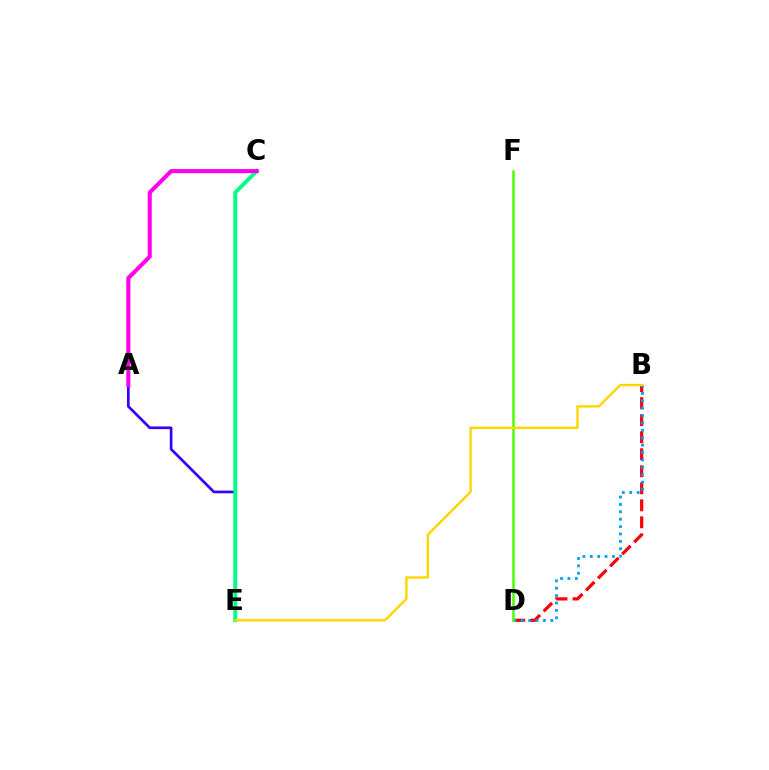{('A', 'E'): [{'color': '#3700ff', 'line_style': 'solid', 'thickness': 1.94}], ('C', 'E'): [{'color': '#00ff86', 'line_style': 'solid', 'thickness': 2.85}], ('B', 'D'): [{'color': '#ff0000', 'line_style': 'dashed', 'thickness': 2.31}, {'color': '#009eff', 'line_style': 'dotted', 'thickness': 2.01}], ('A', 'C'): [{'color': '#ff00ed', 'line_style': 'solid', 'thickness': 2.93}], ('D', 'F'): [{'color': '#4fff00', 'line_style': 'solid', 'thickness': 1.82}], ('B', 'E'): [{'color': '#ffd500', 'line_style': 'solid', 'thickness': 1.72}]}